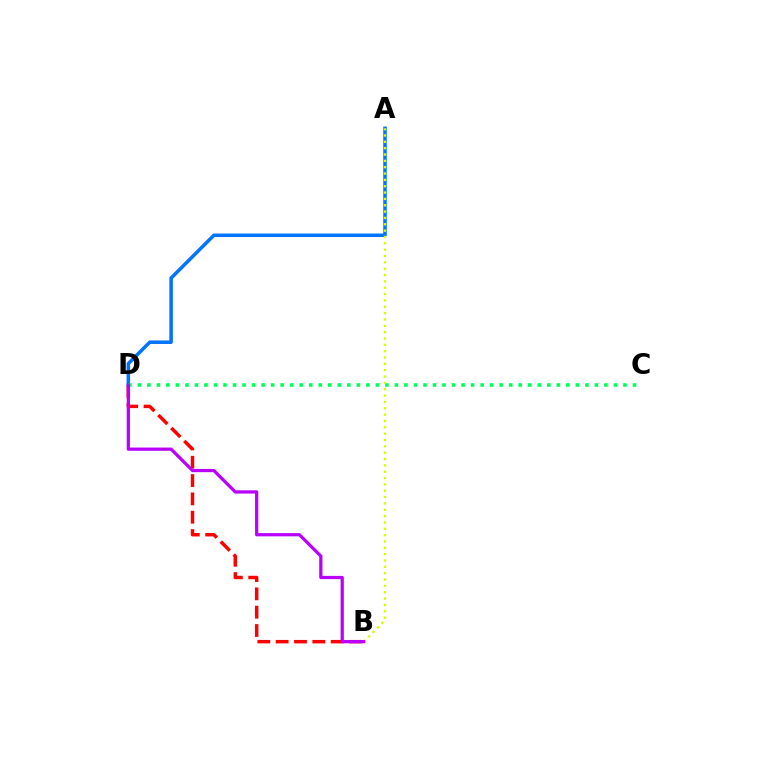{('B', 'D'): [{'color': '#ff0000', 'line_style': 'dashed', 'thickness': 2.49}, {'color': '#b900ff', 'line_style': 'solid', 'thickness': 2.33}], ('A', 'D'): [{'color': '#0074ff', 'line_style': 'solid', 'thickness': 2.54}], ('C', 'D'): [{'color': '#00ff5c', 'line_style': 'dotted', 'thickness': 2.59}], ('A', 'B'): [{'color': '#d1ff00', 'line_style': 'dotted', 'thickness': 1.72}]}